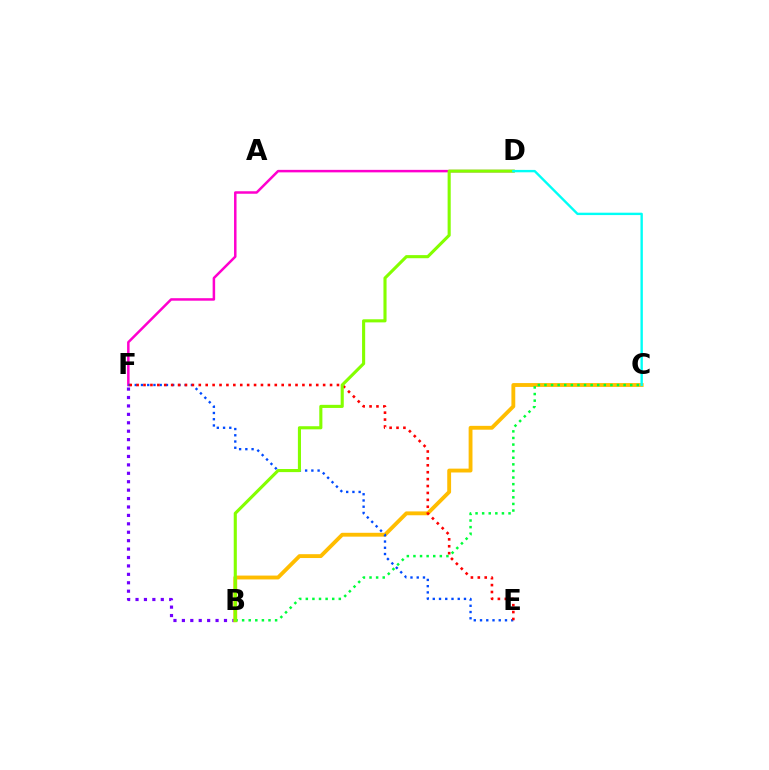{('B', 'F'): [{'color': '#7200ff', 'line_style': 'dotted', 'thickness': 2.29}], ('B', 'C'): [{'color': '#ffbd00', 'line_style': 'solid', 'thickness': 2.77}, {'color': '#00ff39', 'line_style': 'dotted', 'thickness': 1.79}], ('D', 'F'): [{'color': '#ff00cf', 'line_style': 'solid', 'thickness': 1.8}], ('E', 'F'): [{'color': '#004bff', 'line_style': 'dotted', 'thickness': 1.7}, {'color': '#ff0000', 'line_style': 'dotted', 'thickness': 1.88}], ('B', 'D'): [{'color': '#84ff00', 'line_style': 'solid', 'thickness': 2.24}], ('C', 'D'): [{'color': '#00fff6', 'line_style': 'solid', 'thickness': 1.72}]}